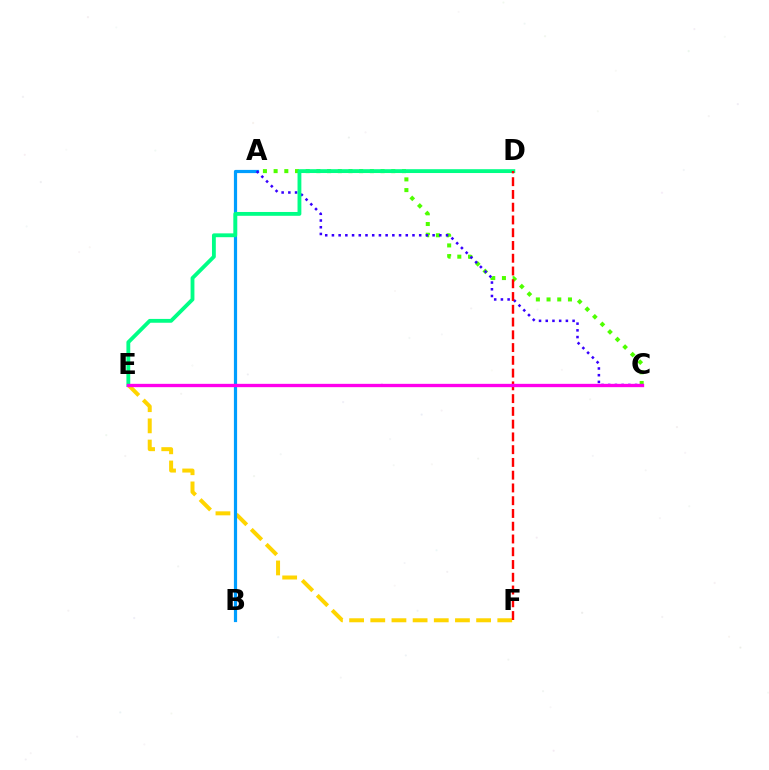{('A', 'C'): [{'color': '#4fff00', 'line_style': 'dotted', 'thickness': 2.91}, {'color': '#3700ff', 'line_style': 'dotted', 'thickness': 1.82}], ('E', 'F'): [{'color': '#ffd500', 'line_style': 'dashed', 'thickness': 2.88}], ('A', 'B'): [{'color': '#009eff', 'line_style': 'solid', 'thickness': 2.3}], ('D', 'E'): [{'color': '#00ff86', 'line_style': 'solid', 'thickness': 2.76}], ('D', 'F'): [{'color': '#ff0000', 'line_style': 'dashed', 'thickness': 1.73}], ('C', 'E'): [{'color': '#ff00ed', 'line_style': 'solid', 'thickness': 2.39}]}